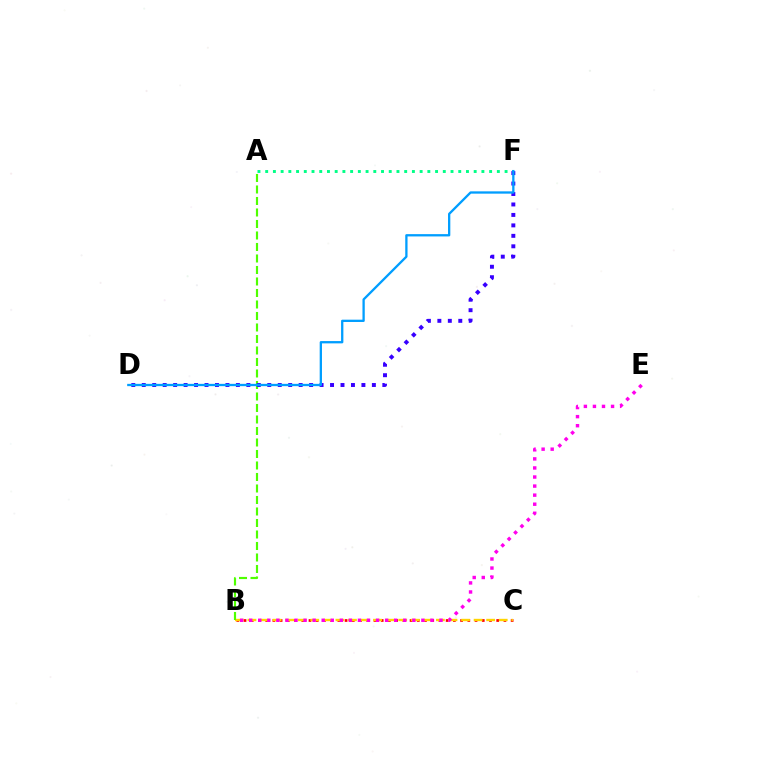{('B', 'C'): [{'color': '#ff0000', 'line_style': 'dotted', 'thickness': 1.96}, {'color': '#ffd500', 'line_style': 'dashed', 'thickness': 1.71}], ('A', 'F'): [{'color': '#00ff86', 'line_style': 'dotted', 'thickness': 2.1}], ('A', 'B'): [{'color': '#4fff00', 'line_style': 'dashed', 'thickness': 1.56}], ('B', 'E'): [{'color': '#ff00ed', 'line_style': 'dotted', 'thickness': 2.46}], ('D', 'F'): [{'color': '#3700ff', 'line_style': 'dotted', 'thickness': 2.84}, {'color': '#009eff', 'line_style': 'solid', 'thickness': 1.66}]}